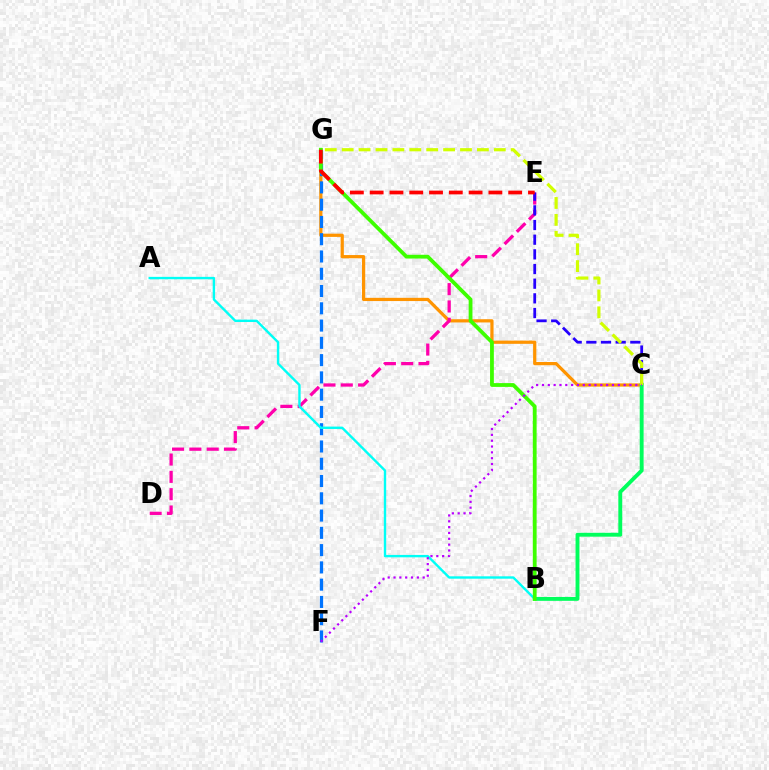{('C', 'G'): [{'color': '#ff9400', 'line_style': 'solid', 'thickness': 2.32}, {'color': '#d1ff00', 'line_style': 'dashed', 'thickness': 2.3}], ('F', 'G'): [{'color': '#0074ff', 'line_style': 'dashed', 'thickness': 2.35}], ('D', 'E'): [{'color': '#ff00ac', 'line_style': 'dashed', 'thickness': 2.35}], ('B', 'C'): [{'color': '#00ff5c', 'line_style': 'solid', 'thickness': 2.8}], ('C', 'E'): [{'color': '#2500ff', 'line_style': 'dashed', 'thickness': 1.99}], ('A', 'B'): [{'color': '#00fff6', 'line_style': 'solid', 'thickness': 1.72}], ('B', 'G'): [{'color': '#3dff00', 'line_style': 'solid', 'thickness': 2.73}], ('E', 'G'): [{'color': '#ff0000', 'line_style': 'dashed', 'thickness': 2.69}], ('C', 'F'): [{'color': '#b900ff', 'line_style': 'dotted', 'thickness': 1.59}]}